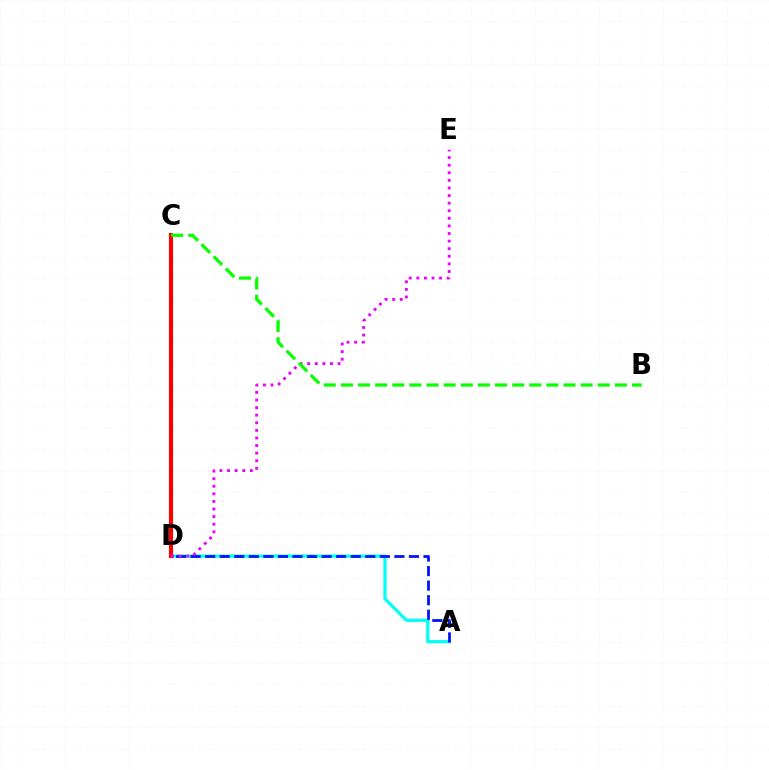{('A', 'D'): [{'color': '#00fff6', 'line_style': 'solid', 'thickness': 2.3}, {'color': '#0010ff', 'line_style': 'dashed', 'thickness': 1.98}], ('C', 'D'): [{'color': '#fcf500', 'line_style': 'dotted', 'thickness': 2.87}, {'color': '#ff0000', 'line_style': 'solid', 'thickness': 2.97}], ('D', 'E'): [{'color': '#ee00ff', 'line_style': 'dotted', 'thickness': 2.06}], ('B', 'C'): [{'color': '#08ff00', 'line_style': 'dashed', 'thickness': 2.33}]}